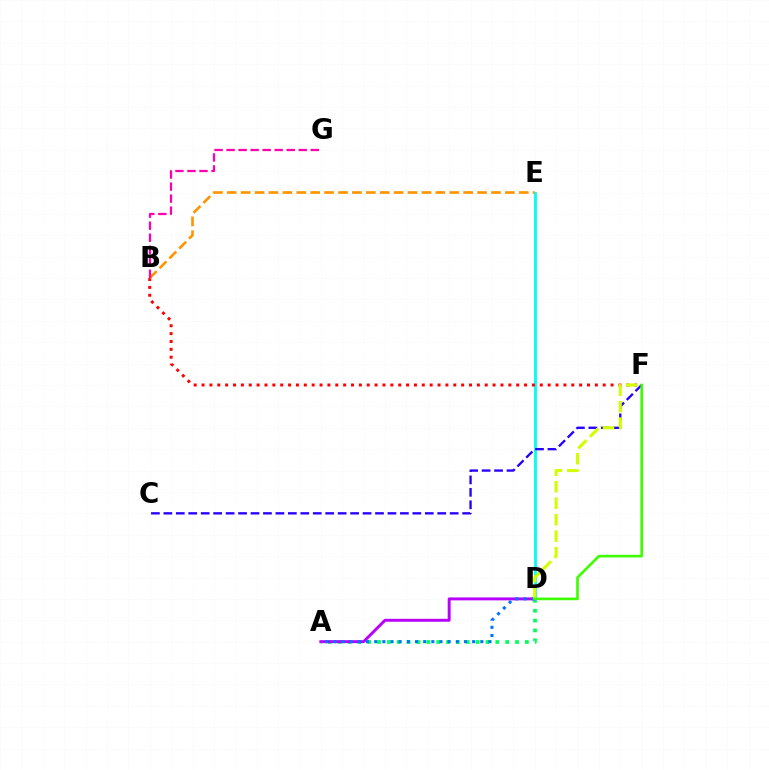{('A', 'D'): [{'color': '#00ff5c', 'line_style': 'dotted', 'thickness': 2.68}, {'color': '#b900ff', 'line_style': 'solid', 'thickness': 2.11}, {'color': '#0074ff', 'line_style': 'dotted', 'thickness': 2.22}], ('D', 'E'): [{'color': '#00fff6', 'line_style': 'solid', 'thickness': 2.05}], ('C', 'F'): [{'color': '#2500ff', 'line_style': 'dashed', 'thickness': 1.69}], ('B', 'F'): [{'color': '#ff0000', 'line_style': 'dotted', 'thickness': 2.14}], ('D', 'F'): [{'color': '#d1ff00', 'line_style': 'dashed', 'thickness': 2.24}, {'color': '#3dff00', 'line_style': 'solid', 'thickness': 1.9}], ('B', 'E'): [{'color': '#ff9400', 'line_style': 'dashed', 'thickness': 1.89}], ('B', 'G'): [{'color': '#ff00ac', 'line_style': 'dashed', 'thickness': 1.63}]}